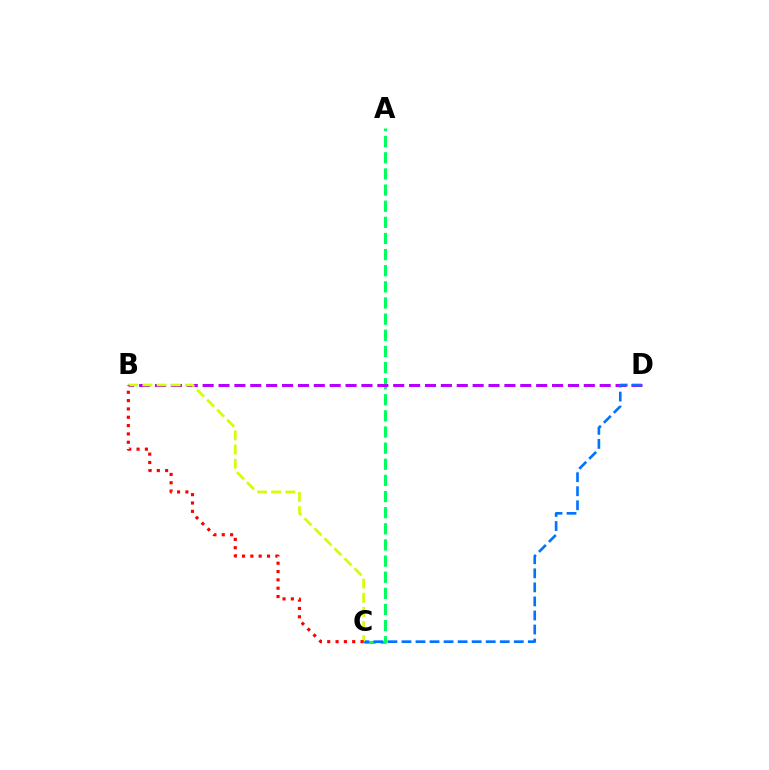{('A', 'C'): [{'color': '#00ff5c', 'line_style': 'dashed', 'thickness': 2.19}], ('B', 'D'): [{'color': '#b900ff', 'line_style': 'dashed', 'thickness': 2.16}], ('C', 'D'): [{'color': '#0074ff', 'line_style': 'dashed', 'thickness': 1.91}], ('B', 'C'): [{'color': '#d1ff00', 'line_style': 'dashed', 'thickness': 1.92}, {'color': '#ff0000', 'line_style': 'dotted', 'thickness': 2.26}]}